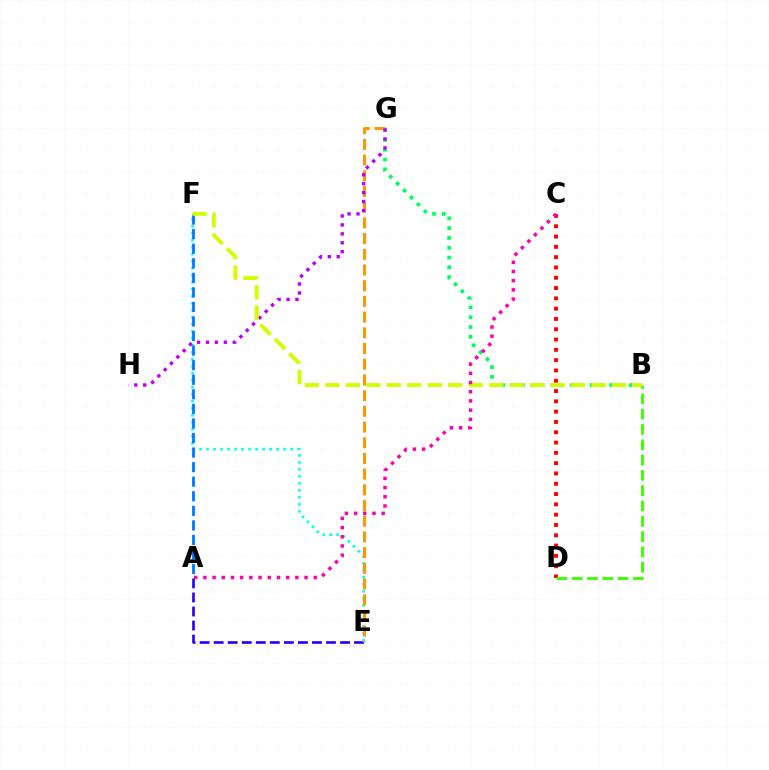{('C', 'D'): [{'color': '#ff0000', 'line_style': 'dotted', 'thickness': 2.8}], ('A', 'E'): [{'color': '#2500ff', 'line_style': 'dashed', 'thickness': 1.91}], ('E', 'F'): [{'color': '#00fff6', 'line_style': 'dotted', 'thickness': 1.9}], ('E', 'G'): [{'color': '#ff9400', 'line_style': 'dashed', 'thickness': 2.13}], ('B', 'G'): [{'color': '#00ff5c', 'line_style': 'dotted', 'thickness': 2.66}], ('G', 'H'): [{'color': '#b900ff', 'line_style': 'dotted', 'thickness': 2.43}], ('B', 'D'): [{'color': '#3dff00', 'line_style': 'dashed', 'thickness': 2.08}], ('A', 'F'): [{'color': '#0074ff', 'line_style': 'dashed', 'thickness': 1.98}], ('B', 'F'): [{'color': '#d1ff00', 'line_style': 'dashed', 'thickness': 2.78}], ('A', 'C'): [{'color': '#ff00ac', 'line_style': 'dotted', 'thickness': 2.5}]}